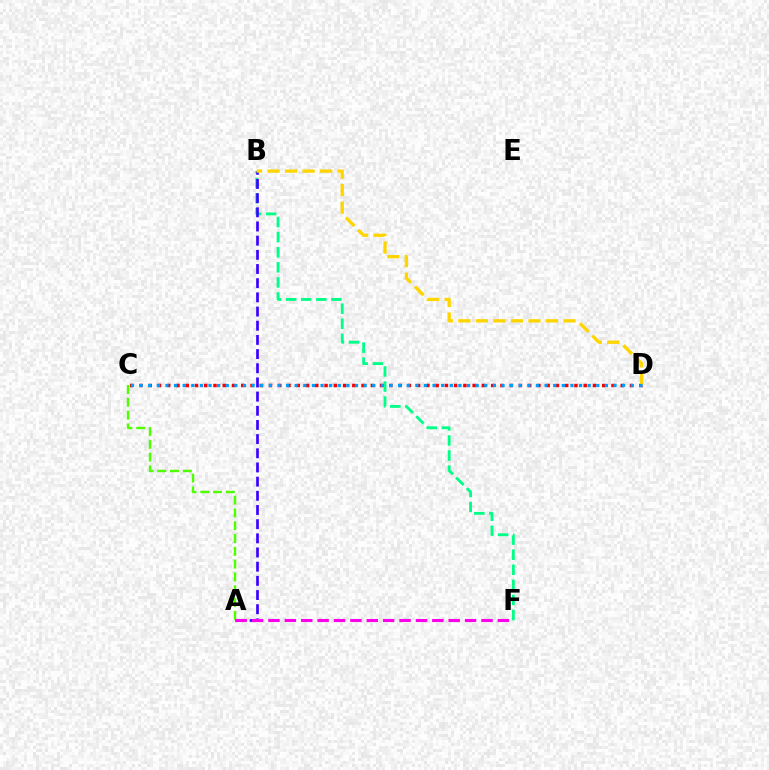{('A', 'C'): [{'color': '#4fff00', 'line_style': 'dashed', 'thickness': 1.74}], ('B', 'F'): [{'color': '#00ff86', 'line_style': 'dashed', 'thickness': 2.05}], ('A', 'B'): [{'color': '#3700ff', 'line_style': 'dashed', 'thickness': 1.93}], ('A', 'F'): [{'color': '#ff00ed', 'line_style': 'dashed', 'thickness': 2.23}], ('C', 'D'): [{'color': '#ff0000', 'line_style': 'dotted', 'thickness': 2.51}, {'color': '#009eff', 'line_style': 'dotted', 'thickness': 2.34}], ('B', 'D'): [{'color': '#ffd500', 'line_style': 'dashed', 'thickness': 2.38}]}